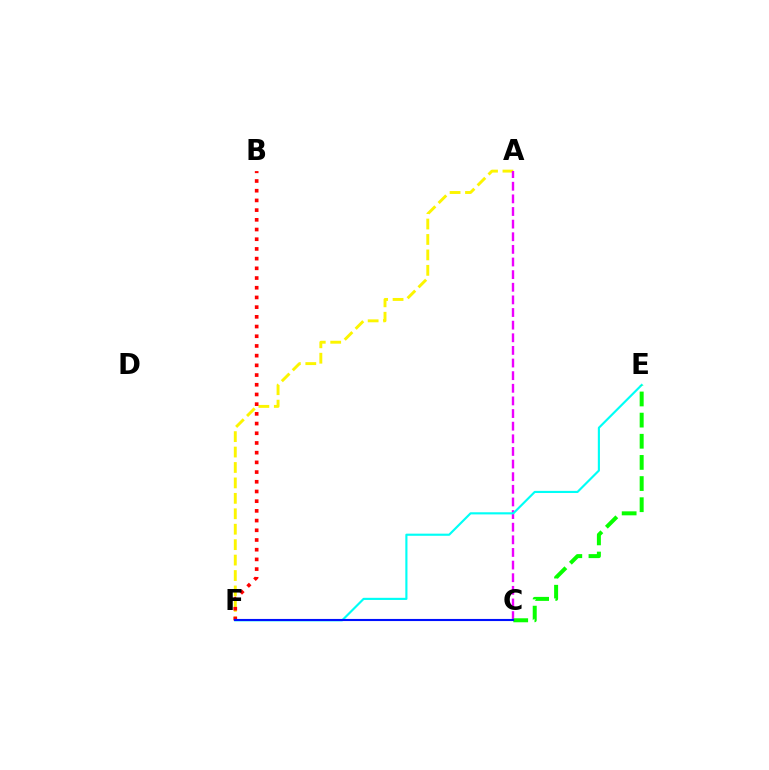{('A', 'F'): [{'color': '#fcf500', 'line_style': 'dashed', 'thickness': 2.1}], ('A', 'C'): [{'color': '#ee00ff', 'line_style': 'dashed', 'thickness': 1.72}], ('B', 'F'): [{'color': '#ff0000', 'line_style': 'dotted', 'thickness': 2.64}], ('E', 'F'): [{'color': '#00fff6', 'line_style': 'solid', 'thickness': 1.54}], ('C', 'E'): [{'color': '#08ff00', 'line_style': 'dashed', 'thickness': 2.87}], ('C', 'F'): [{'color': '#0010ff', 'line_style': 'solid', 'thickness': 1.52}]}